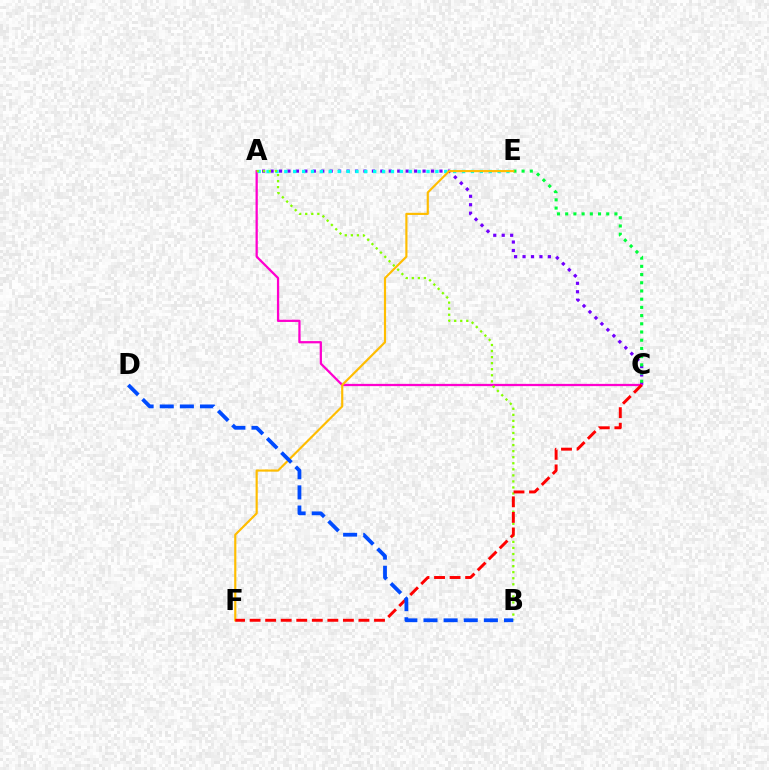{('A', 'C'): [{'color': '#7200ff', 'line_style': 'dotted', 'thickness': 2.29}, {'color': '#ff00cf', 'line_style': 'solid', 'thickness': 1.63}], ('A', 'E'): [{'color': '#00fff6', 'line_style': 'dotted', 'thickness': 2.41}], ('A', 'B'): [{'color': '#84ff00', 'line_style': 'dotted', 'thickness': 1.64}], ('C', 'E'): [{'color': '#00ff39', 'line_style': 'dotted', 'thickness': 2.23}], ('E', 'F'): [{'color': '#ffbd00', 'line_style': 'solid', 'thickness': 1.56}], ('C', 'F'): [{'color': '#ff0000', 'line_style': 'dashed', 'thickness': 2.11}], ('B', 'D'): [{'color': '#004bff', 'line_style': 'dashed', 'thickness': 2.73}]}